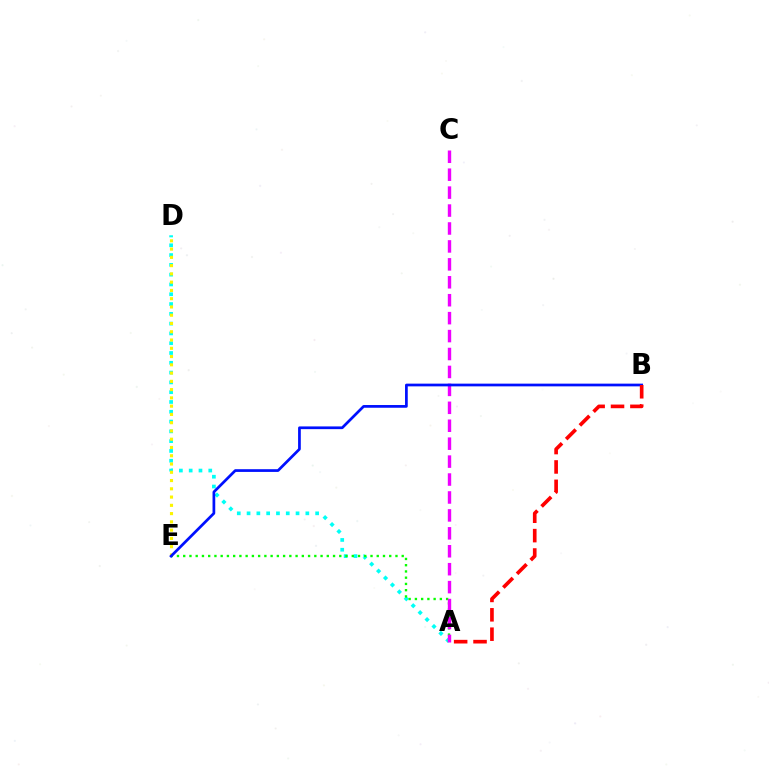{('A', 'D'): [{'color': '#00fff6', 'line_style': 'dotted', 'thickness': 2.66}], ('D', 'E'): [{'color': '#fcf500', 'line_style': 'dotted', 'thickness': 2.25}], ('A', 'E'): [{'color': '#08ff00', 'line_style': 'dotted', 'thickness': 1.7}], ('A', 'C'): [{'color': '#ee00ff', 'line_style': 'dashed', 'thickness': 2.44}], ('B', 'E'): [{'color': '#0010ff', 'line_style': 'solid', 'thickness': 1.96}], ('A', 'B'): [{'color': '#ff0000', 'line_style': 'dashed', 'thickness': 2.63}]}